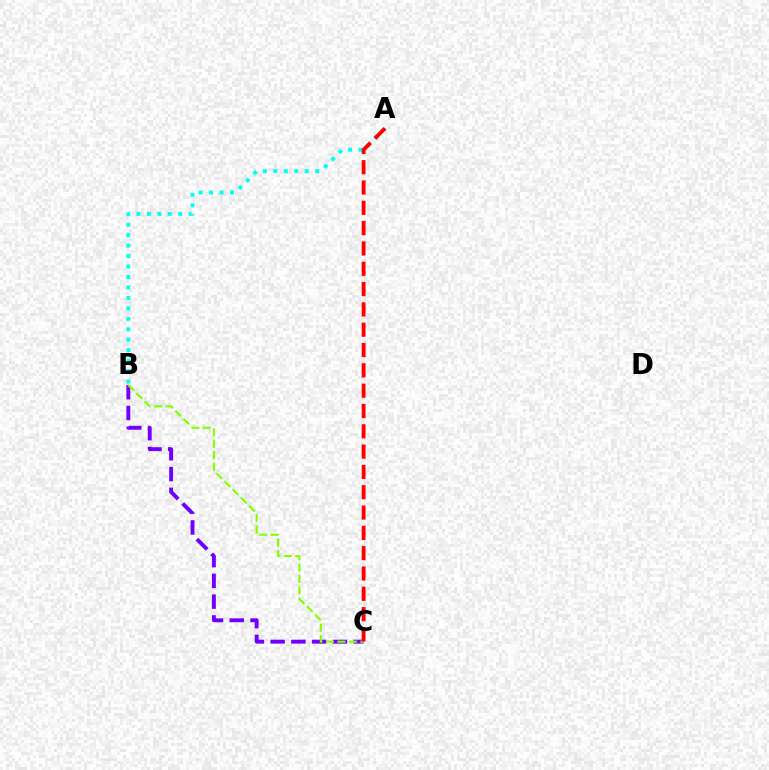{('B', 'C'): [{'color': '#7200ff', 'line_style': 'dashed', 'thickness': 2.82}, {'color': '#84ff00', 'line_style': 'dashed', 'thickness': 1.56}], ('A', 'B'): [{'color': '#00fff6', 'line_style': 'dotted', 'thickness': 2.84}], ('A', 'C'): [{'color': '#ff0000', 'line_style': 'dashed', 'thickness': 2.76}]}